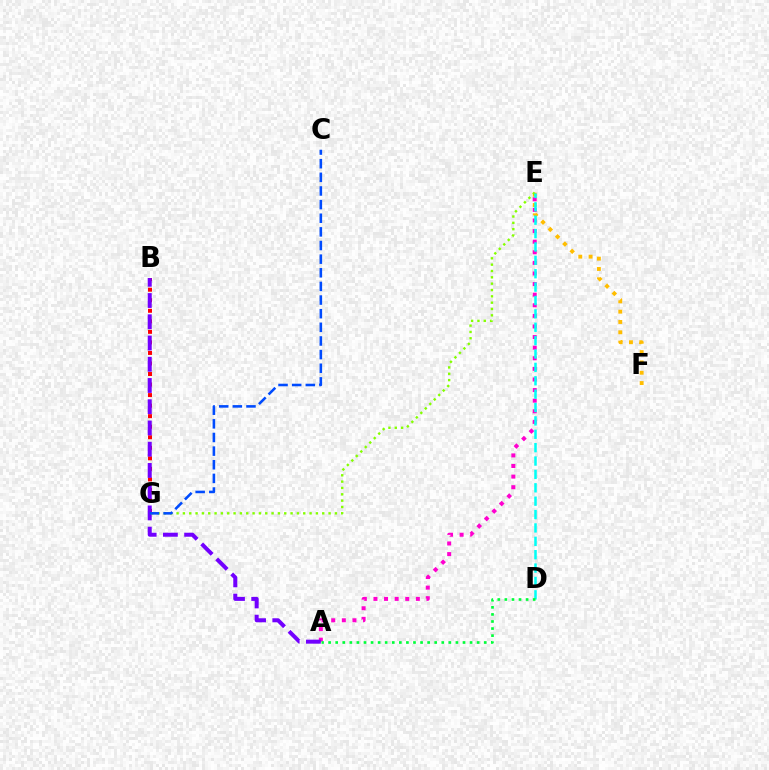{('B', 'G'): [{'color': '#ff0000', 'line_style': 'dotted', 'thickness': 2.86}], ('A', 'E'): [{'color': '#ff00cf', 'line_style': 'dotted', 'thickness': 2.88}], ('A', 'B'): [{'color': '#7200ff', 'line_style': 'dashed', 'thickness': 2.89}], ('E', 'F'): [{'color': '#ffbd00', 'line_style': 'dotted', 'thickness': 2.8}], ('E', 'G'): [{'color': '#84ff00', 'line_style': 'dotted', 'thickness': 1.72}], ('D', 'E'): [{'color': '#00fff6', 'line_style': 'dashed', 'thickness': 1.82}], ('C', 'G'): [{'color': '#004bff', 'line_style': 'dashed', 'thickness': 1.85}], ('A', 'D'): [{'color': '#00ff39', 'line_style': 'dotted', 'thickness': 1.92}]}